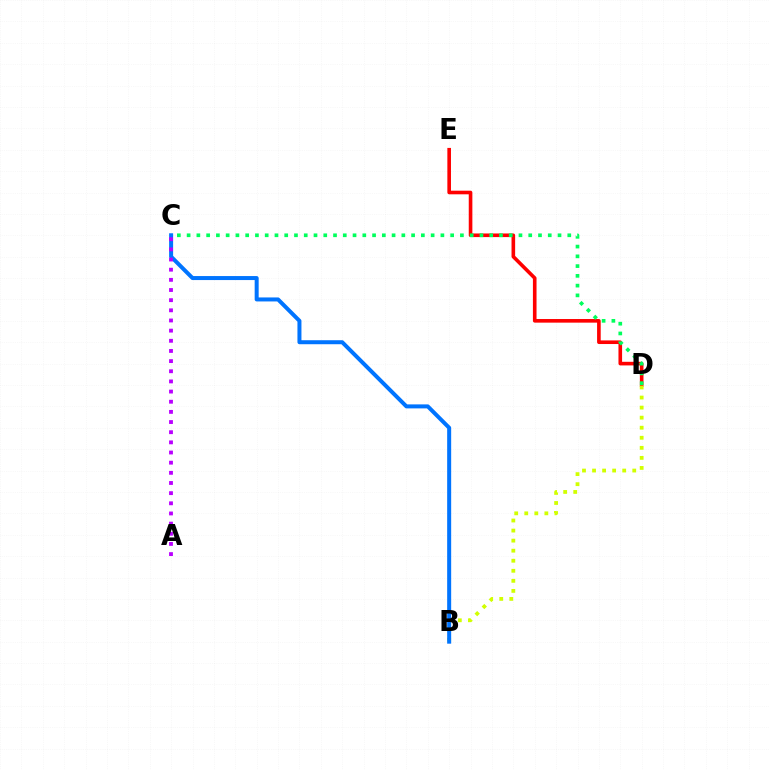{('D', 'E'): [{'color': '#ff0000', 'line_style': 'solid', 'thickness': 2.6}], ('B', 'D'): [{'color': '#d1ff00', 'line_style': 'dotted', 'thickness': 2.73}], ('B', 'C'): [{'color': '#0074ff', 'line_style': 'solid', 'thickness': 2.88}], ('A', 'C'): [{'color': '#b900ff', 'line_style': 'dotted', 'thickness': 2.76}], ('C', 'D'): [{'color': '#00ff5c', 'line_style': 'dotted', 'thickness': 2.65}]}